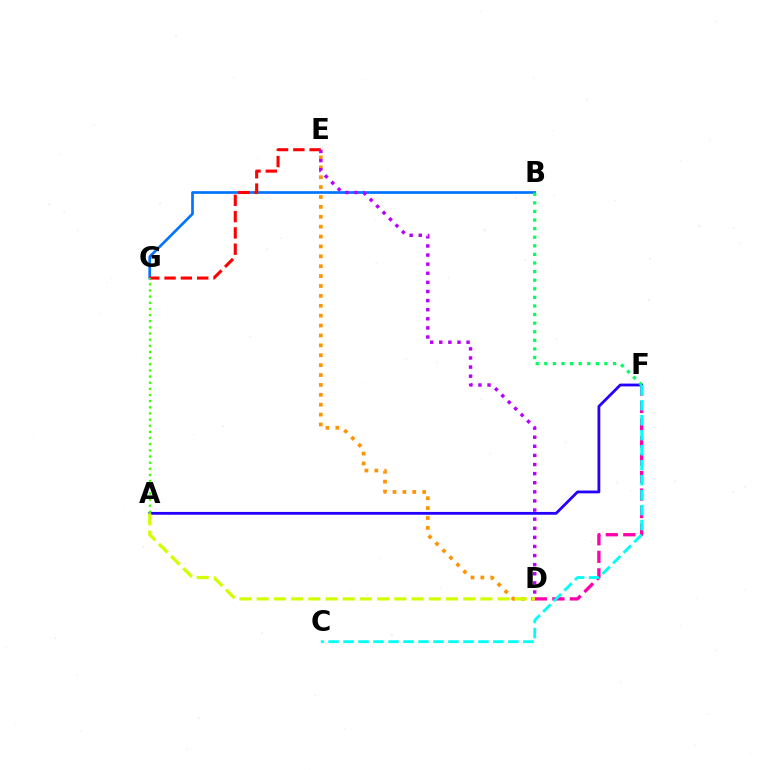{('D', 'F'): [{'color': '#ff00ac', 'line_style': 'dashed', 'thickness': 2.38}], ('D', 'E'): [{'color': '#ff9400', 'line_style': 'dotted', 'thickness': 2.69}, {'color': '#b900ff', 'line_style': 'dotted', 'thickness': 2.47}], ('B', 'G'): [{'color': '#0074ff', 'line_style': 'solid', 'thickness': 1.93}], ('E', 'G'): [{'color': '#ff0000', 'line_style': 'dashed', 'thickness': 2.21}], ('A', 'F'): [{'color': '#2500ff', 'line_style': 'solid', 'thickness': 2.01}], ('A', 'G'): [{'color': '#3dff00', 'line_style': 'dotted', 'thickness': 1.67}], ('B', 'F'): [{'color': '#00ff5c', 'line_style': 'dotted', 'thickness': 2.33}], ('C', 'F'): [{'color': '#00fff6', 'line_style': 'dashed', 'thickness': 2.04}], ('A', 'D'): [{'color': '#d1ff00', 'line_style': 'dashed', 'thickness': 2.34}]}